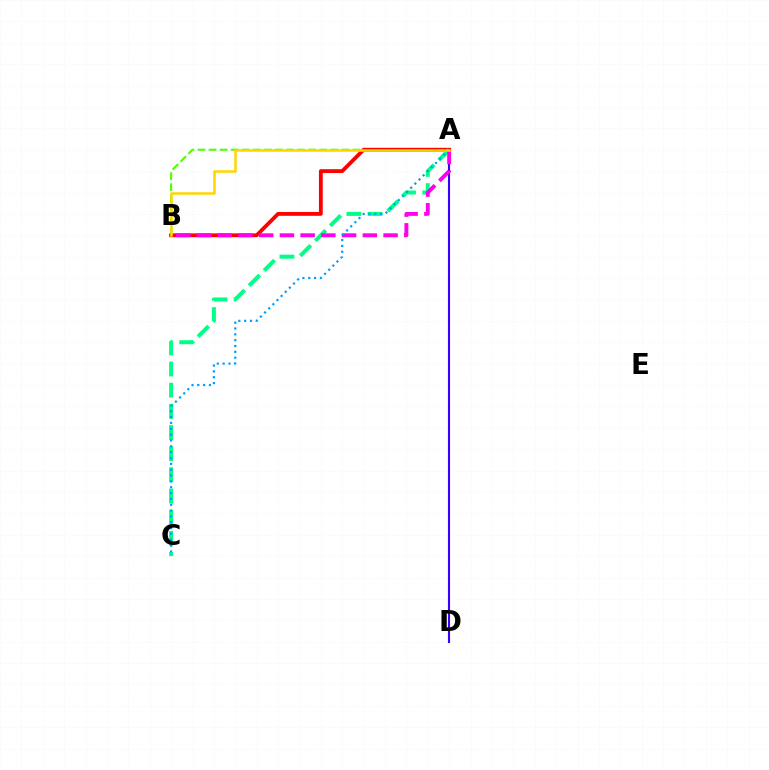{('A', 'B'): [{'color': '#4fff00', 'line_style': 'dashed', 'thickness': 1.5}, {'color': '#ff0000', 'line_style': 'solid', 'thickness': 2.75}, {'color': '#ff00ed', 'line_style': 'dashed', 'thickness': 2.82}, {'color': '#ffd500', 'line_style': 'solid', 'thickness': 1.81}], ('A', 'D'): [{'color': '#3700ff', 'line_style': 'solid', 'thickness': 1.53}], ('A', 'C'): [{'color': '#00ff86', 'line_style': 'dashed', 'thickness': 2.88}, {'color': '#009eff', 'line_style': 'dotted', 'thickness': 1.59}]}